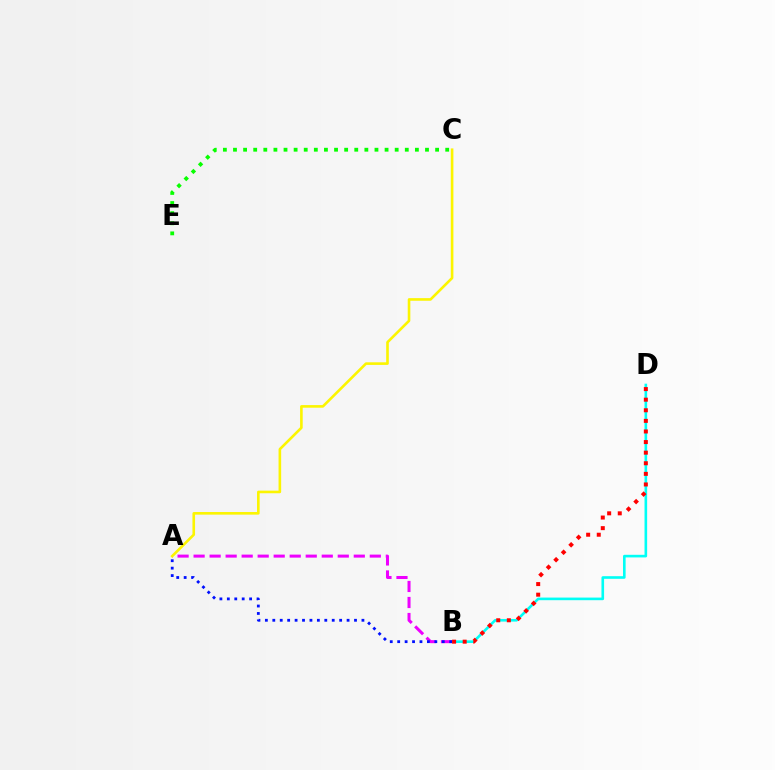{('C', 'E'): [{'color': '#08ff00', 'line_style': 'dotted', 'thickness': 2.75}], ('B', 'D'): [{'color': '#00fff6', 'line_style': 'solid', 'thickness': 1.89}, {'color': '#ff0000', 'line_style': 'dotted', 'thickness': 2.88}], ('A', 'B'): [{'color': '#ee00ff', 'line_style': 'dashed', 'thickness': 2.18}, {'color': '#0010ff', 'line_style': 'dotted', 'thickness': 2.02}], ('A', 'C'): [{'color': '#fcf500', 'line_style': 'solid', 'thickness': 1.88}]}